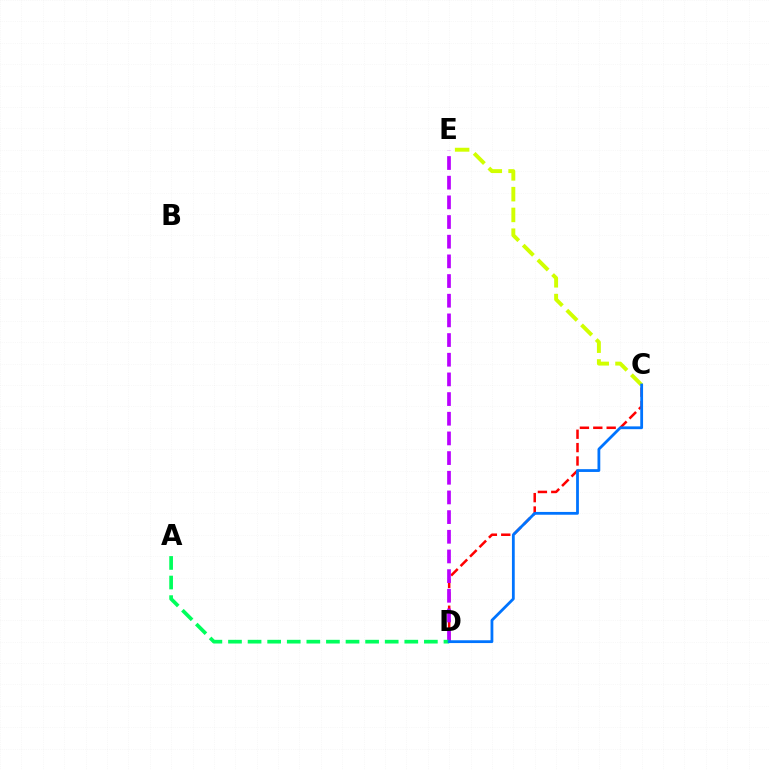{('C', 'D'): [{'color': '#ff0000', 'line_style': 'dashed', 'thickness': 1.82}, {'color': '#0074ff', 'line_style': 'solid', 'thickness': 2.01}], ('D', 'E'): [{'color': '#b900ff', 'line_style': 'dashed', 'thickness': 2.67}], ('A', 'D'): [{'color': '#00ff5c', 'line_style': 'dashed', 'thickness': 2.66}], ('C', 'E'): [{'color': '#d1ff00', 'line_style': 'dashed', 'thickness': 2.82}]}